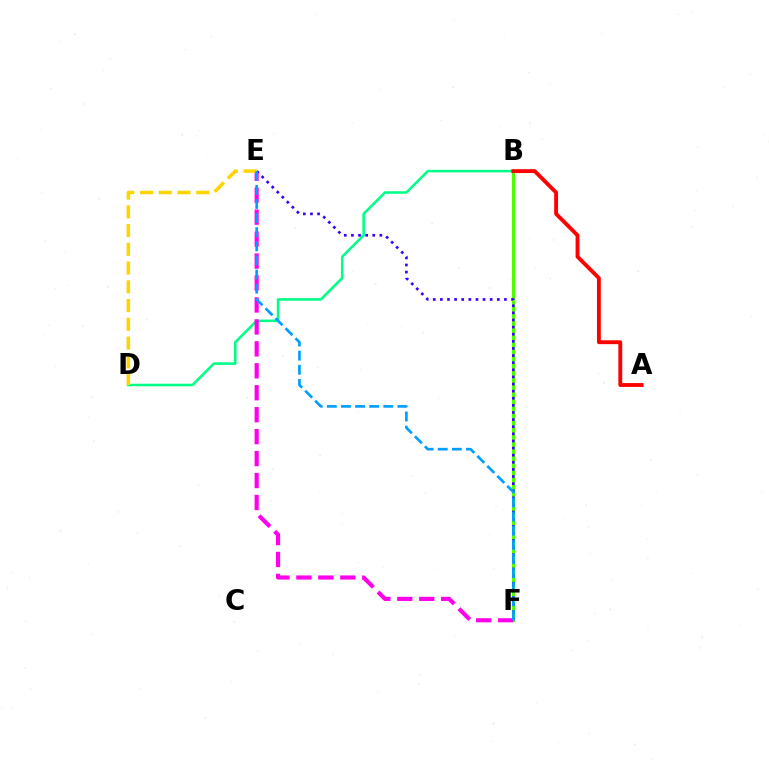{('B', 'F'): [{'color': '#4fff00', 'line_style': 'solid', 'thickness': 2.15}], ('B', 'D'): [{'color': '#00ff86', 'line_style': 'solid', 'thickness': 1.84}], ('E', 'F'): [{'color': '#ff00ed', 'line_style': 'dashed', 'thickness': 2.98}, {'color': '#3700ff', 'line_style': 'dotted', 'thickness': 1.93}, {'color': '#009eff', 'line_style': 'dashed', 'thickness': 1.92}], ('D', 'E'): [{'color': '#ffd500', 'line_style': 'dashed', 'thickness': 2.55}], ('A', 'B'): [{'color': '#ff0000', 'line_style': 'solid', 'thickness': 2.78}]}